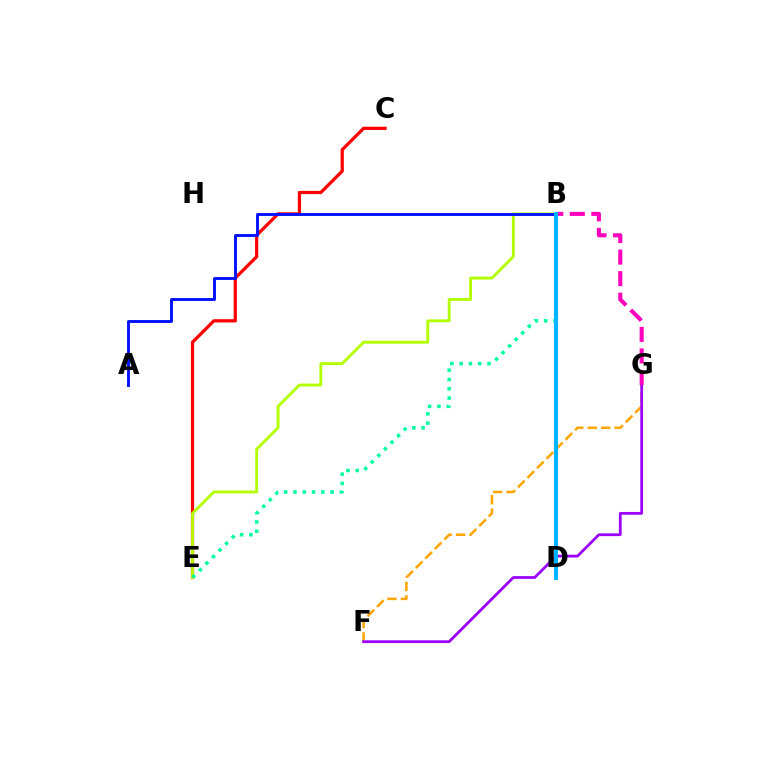{('F', 'G'): [{'color': '#ffa500', 'line_style': 'dashed', 'thickness': 1.83}, {'color': '#9b00ff', 'line_style': 'solid', 'thickness': 1.99}], ('C', 'E'): [{'color': '#ff0000', 'line_style': 'solid', 'thickness': 2.33}], ('B', 'E'): [{'color': '#b3ff00', 'line_style': 'solid', 'thickness': 2.06}, {'color': '#00ff9d', 'line_style': 'dotted', 'thickness': 2.52}], ('B', 'G'): [{'color': '#ff00bd', 'line_style': 'dashed', 'thickness': 2.93}], ('B', 'D'): [{'color': '#08ff00', 'line_style': 'dotted', 'thickness': 1.69}, {'color': '#00b5ff', 'line_style': 'solid', 'thickness': 2.94}], ('A', 'B'): [{'color': '#0010ff', 'line_style': 'solid', 'thickness': 2.08}]}